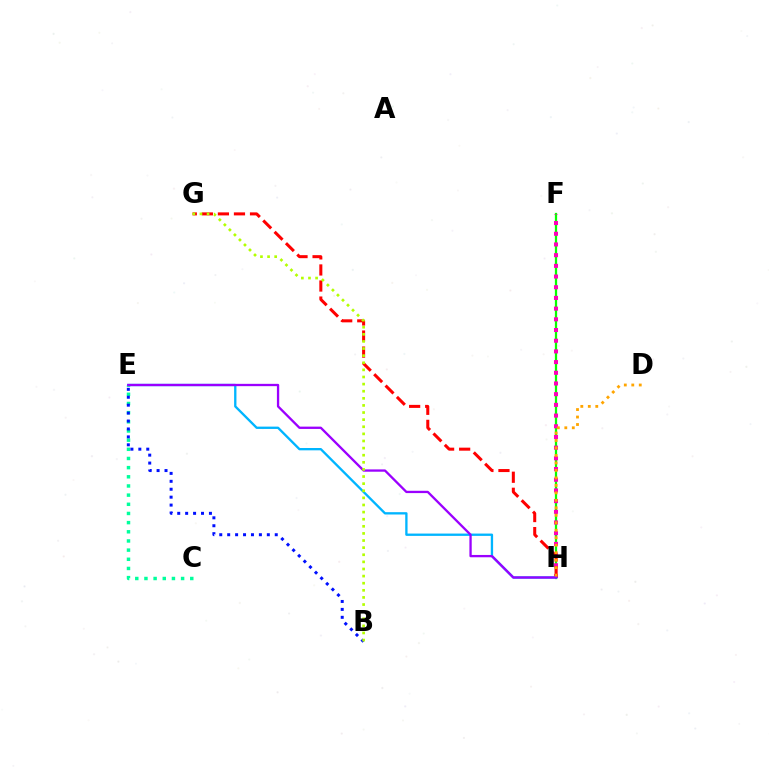{('F', 'H'): [{'color': '#08ff00', 'line_style': 'solid', 'thickness': 1.62}, {'color': '#ff00bd', 'line_style': 'dotted', 'thickness': 2.91}], ('C', 'E'): [{'color': '#00ff9d', 'line_style': 'dotted', 'thickness': 2.49}], ('G', 'H'): [{'color': '#ff0000', 'line_style': 'dashed', 'thickness': 2.18}], ('E', 'H'): [{'color': '#00b5ff', 'line_style': 'solid', 'thickness': 1.67}, {'color': '#9b00ff', 'line_style': 'solid', 'thickness': 1.66}], ('D', 'H'): [{'color': '#ffa500', 'line_style': 'dotted', 'thickness': 2.03}], ('B', 'E'): [{'color': '#0010ff', 'line_style': 'dotted', 'thickness': 2.15}], ('B', 'G'): [{'color': '#b3ff00', 'line_style': 'dotted', 'thickness': 1.93}]}